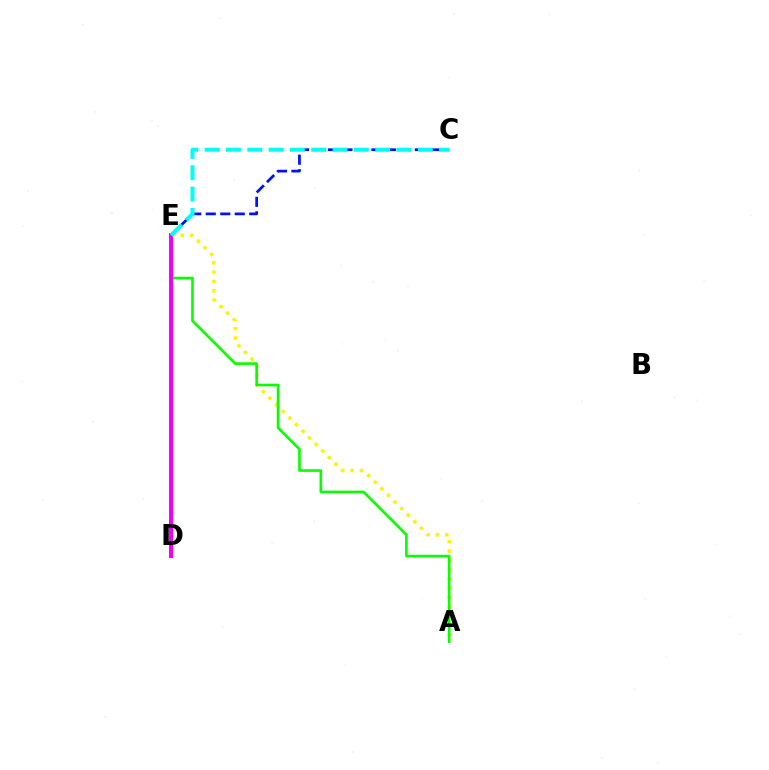{('A', 'E'): [{'color': '#fcf500', 'line_style': 'dotted', 'thickness': 2.54}, {'color': '#08ff00', 'line_style': 'solid', 'thickness': 1.9}], ('C', 'E'): [{'color': '#0010ff', 'line_style': 'dashed', 'thickness': 1.97}, {'color': '#00fff6', 'line_style': 'dashed', 'thickness': 2.9}], ('D', 'E'): [{'color': '#ff0000', 'line_style': 'solid', 'thickness': 2.2}, {'color': '#ee00ff', 'line_style': 'solid', 'thickness': 2.85}]}